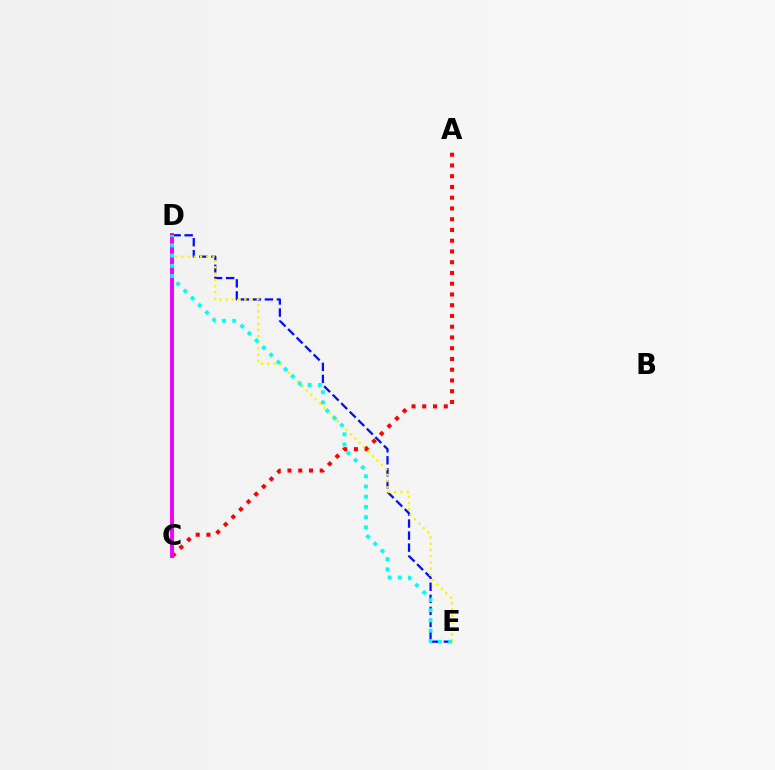{('D', 'E'): [{'color': '#0010ff', 'line_style': 'dashed', 'thickness': 1.63}, {'color': '#fcf500', 'line_style': 'dotted', 'thickness': 1.69}, {'color': '#00fff6', 'line_style': 'dotted', 'thickness': 2.77}], ('C', 'D'): [{'color': '#08ff00', 'line_style': 'dashed', 'thickness': 1.51}, {'color': '#ee00ff', 'line_style': 'solid', 'thickness': 2.82}], ('A', 'C'): [{'color': '#ff0000', 'line_style': 'dotted', 'thickness': 2.92}]}